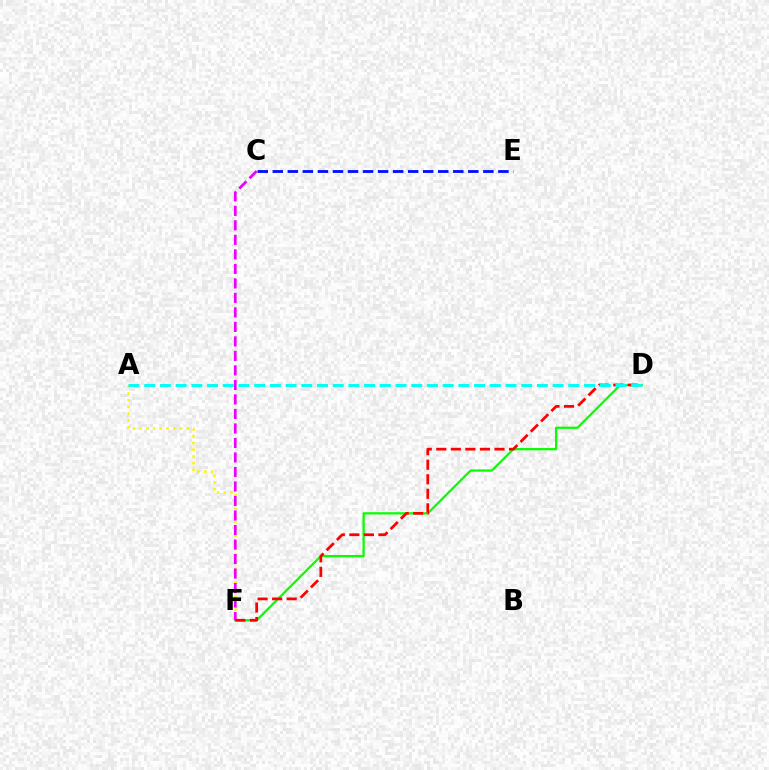{('C', 'E'): [{'color': '#0010ff', 'line_style': 'dashed', 'thickness': 2.04}], ('A', 'F'): [{'color': '#fcf500', 'line_style': 'dotted', 'thickness': 1.83}], ('D', 'F'): [{'color': '#08ff00', 'line_style': 'solid', 'thickness': 1.63}, {'color': '#ff0000', 'line_style': 'dashed', 'thickness': 1.98}], ('C', 'F'): [{'color': '#ee00ff', 'line_style': 'dashed', 'thickness': 1.97}], ('A', 'D'): [{'color': '#00fff6', 'line_style': 'dashed', 'thickness': 2.13}]}